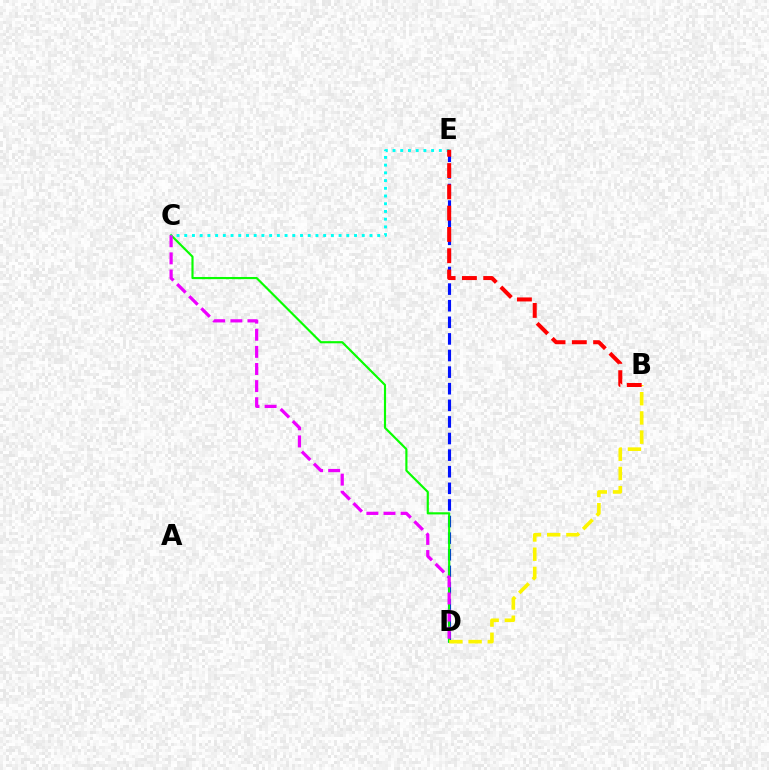{('D', 'E'): [{'color': '#0010ff', 'line_style': 'dashed', 'thickness': 2.26}], ('C', 'D'): [{'color': '#08ff00', 'line_style': 'solid', 'thickness': 1.55}, {'color': '#ee00ff', 'line_style': 'dashed', 'thickness': 2.32}], ('B', 'D'): [{'color': '#fcf500', 'line_style': 'dashed', 'thickness': 2.61}], ('C', 'E'): [{'color': '#00fff6', 'line_style': 'dotted', 'thickness': 2.1}], ('B', 'E'): [{'color': '#ff0000', 'line_style': 'dashed', 'thickness': 2.89}]}